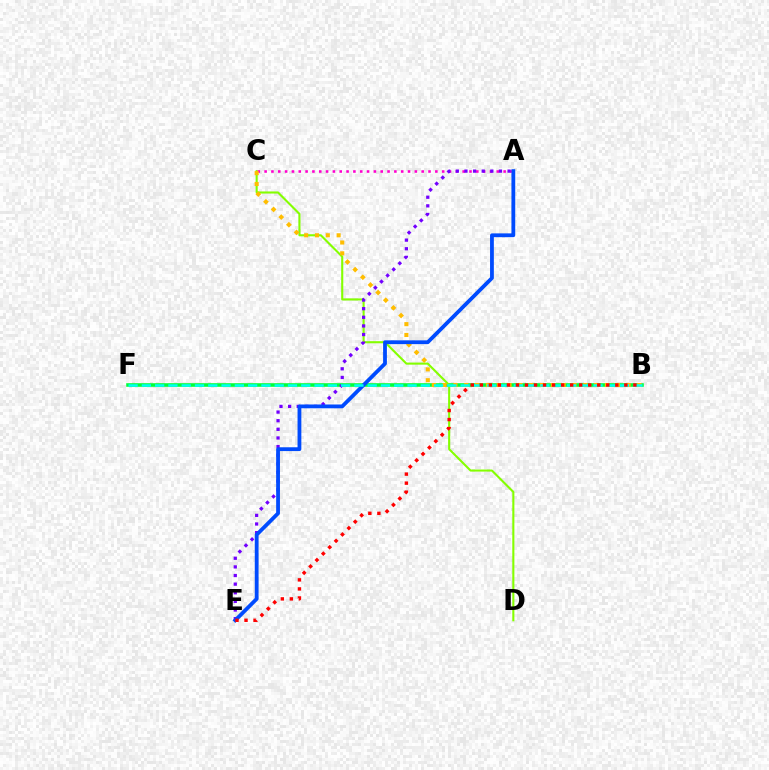{('B', 'F'): [{'color': '#00ff39', 'line_style': 'solid', 'thickness': 2.58}, {'color': '#00fff6', 'line_style': 'dashed', 'thickness': 1.8}], ('C', 'D'): [{'color': '#84ff00', 'line_style': 'solid', 'thickness': 1.51}], ('A', 'C'): [{'color': '#ff00cf', 'line_style': 'dotted', 'thickness': 1.86}], ('A', 'E'): [{'color': '#7200ff', 'line_style': 'dotted', 'thickness': 2.34}, {'color': '#004bff', 'line_style': 'solid', 'thickness': 2.73}], ('B', 'C'): [{'color': '#ffbd00', 'line_style': 'dotted', 'thickness': 2.94}], ('B', 'E'): [{'color': '#ff0000', 'line_style': 'dotted', 'thickness': 2.45}]}